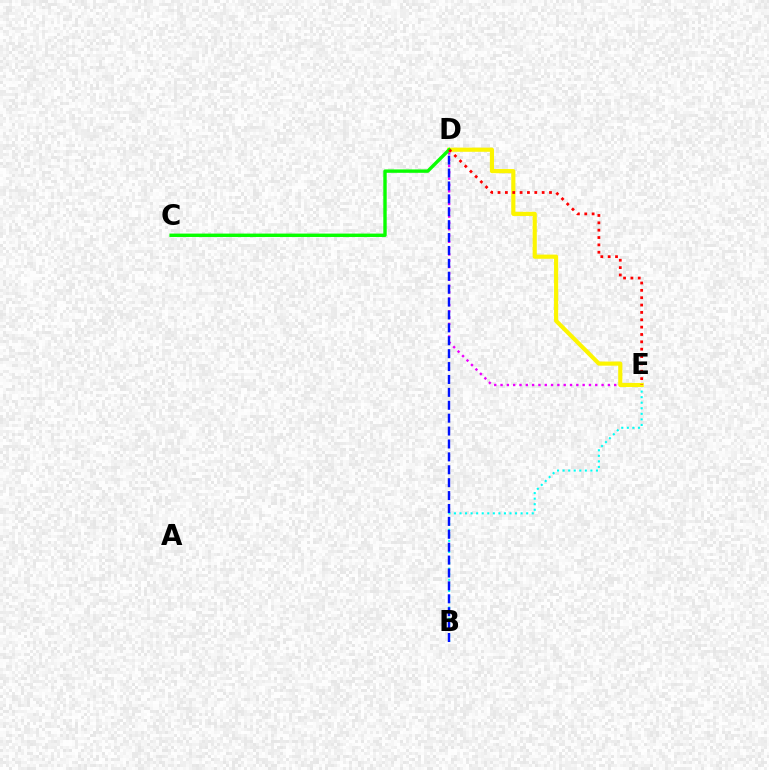{('B', 'E'): [{'color': '#00fff6', 'line_style': 'dotted', 'thickness': 1.51}], ('D', 'E'): [{'color': '#ee00ff', 'line_style': 'dotted', 'thickness': 1.72}, {'color': '#fcf500', 'line_style': 'solid', 'thickness': 2.98}, {'color': '#ff0000', 'line_style': 'dotted', 'thickness': 2.0}], ('B', 'D'): [{'color': '#0010ff', 'line_style': 'dashed', 'thickness': 1.75}], ('C', 'D'): [{'color': '#08ff00', 'line_style': 'solid', 'thickness': 2.44}]}